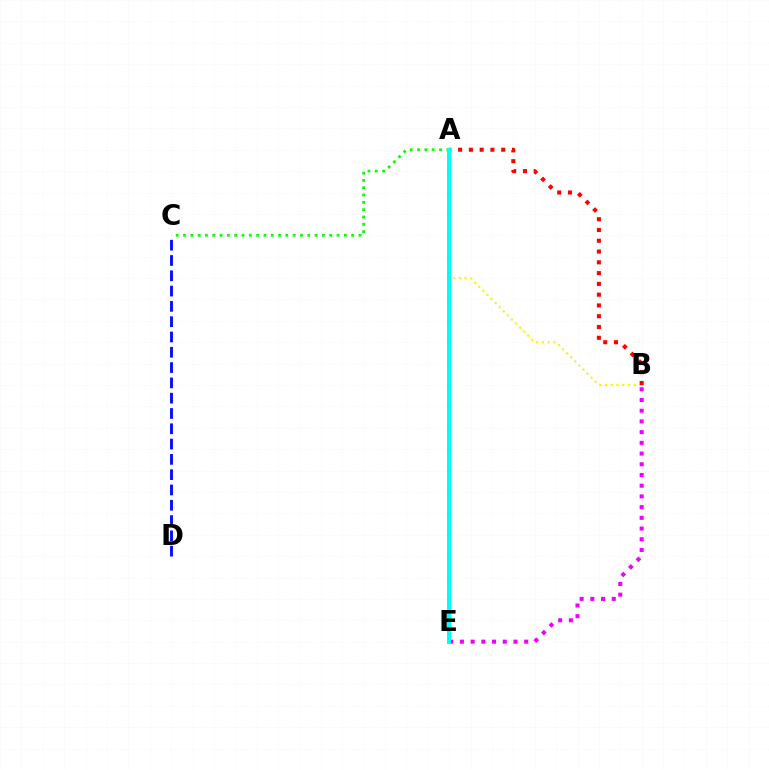{('B', 'E'): [{'color': '#ee00ff', 'line_style': 'dotted', 'thickness': 2.91}], ('A', 'C'): [{'color': '#08ff00', 'line_style': 'dotted', 'thickness': 1.99}], ('C', 'D'): [{'color': '#0010ff', 'line_style': 'dashed', 'thickness': 2.08}], ('A', 'B'): [{'color': '#fcf500', 'line_style': 'dotted', 'thickness': 1.57}, {'color': '#ff0000', 'line_style': 'dotted', 'thickness': 2.93}], ('A', 'E'): [{'color': '#00fff6', 'line_style': 'solid', 'thickness': 2.91}]}